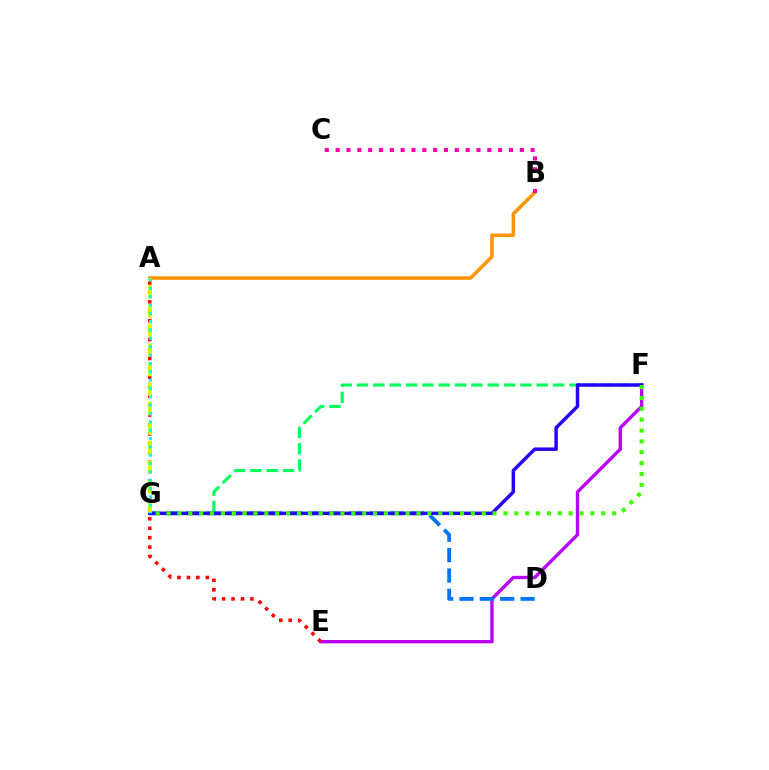{('A', 'B'): [{'color': '#ff9400', 'line_style': 'solid', 'thickness': 2.53}], ('E', 'F'): [{'color': '#b900ff', 'line_style': 'solid', 'thickness': 2.41}], ('D', 'G'): [{'color': '#0074ff', 'line_style': 'dashed', 'thickness': 2.77}], ('B', 'C'): [{'color': '#ff00ac', 'line_style': 'dotted', 'thickness': 2.94}], ('F', 'G'): [{'color': '#00ff5c', 'line_style': 'dashed', 'thickness': 2.22}, {'color': '#2500ff', 'line_style': 'solid', 'thickness': 2.51}, {'color': '#3dff00', 'line_style': 'dotted', 'thickness': 2.95}], ('A', 'E'): [{'color': '#ff0000', 'line_style': 'dotted', 'thickness': 2.56}], ('A', 'G'): [{'color': '#d1ff00', 'line_style': 'dashed', 'thickness': 2.65}, {'color': '#00fff6', 'line_style': 'dotted', 'thickness': 2.27}]}